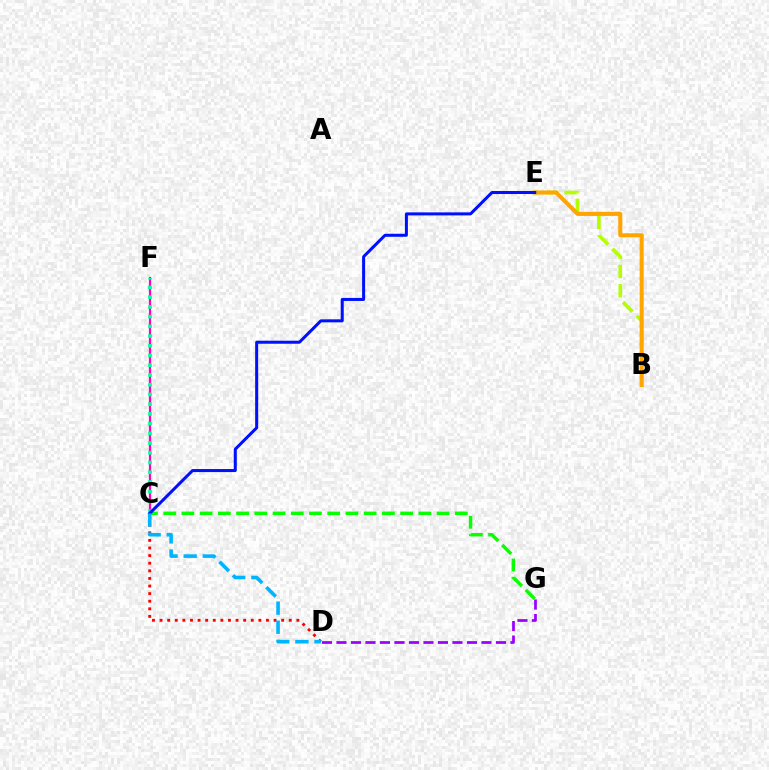{('B', 'E'): [{'color': '#b3ff00', 'line_style': 'dashed', 'thickness': 2.62}, {'color': '#ffa500', 'line_style': 'solid', 'thickness': 2.91}], ('C', 'G'): [{'color': '#08ff00', 'line_style': 'dashed', 'thickness': 2.48}], ('C', 'D'): [{'color': '#ff0000', 'line_style': 'dotted', 'thickness': 2.06}, {'color': '#00b5ff', 'line_style': 'dashed', 'thickness': 2.6}], ('C', 'F'): [{'color': '#ff00bd', 'line_style': 'solid', 'thickness': 1.6}, {'color': '#00ff9d', 'line_style': 'dotted', 'thickness': 2.64}], ('C', 'E'): [{'color': '#0010ff', 'line_style': 'solid', 'thickness': 2.18}], ('D', 'G'): [{'color': '#9b00ff', 'line_style': 'dashed', 'thickness': 1.97}]}